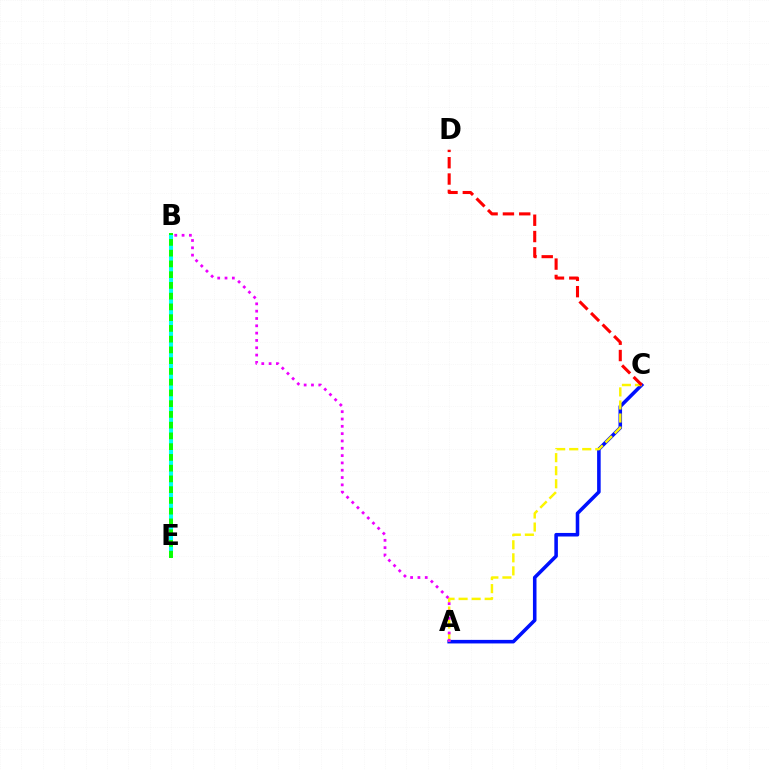{('A', 'C'): [{'color': '#0010ff', 'line_style': 'solid', 'thickness': 2.56}, {'color': '#fcf500', 'line_style': 'dashed', 'thickness': 1.77}], ('B', 'E'): [{'color': '#08ff00', 'line_style': 'solid', 'thickness': 2.85}, {'color': '#00fff6', 'line_style': 'dotted', 'thickness': 2.92}], ('A', 'B'): [{'color': '#ee00ff', 'line_style': 'dotted', 'thickness': 1.99}], ('C', 'D'): [{'color': '#ff0000', 'line_style': 'dashed', 'thickness': 2.22}]}